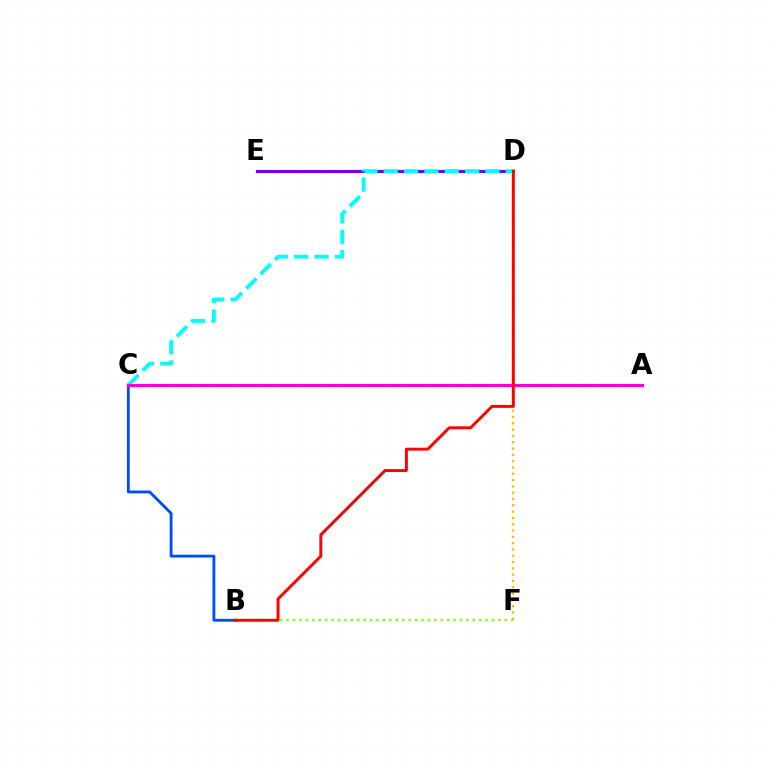{('D', 'E'): [{'color': '#00ff39', 'line_style': 'dashed', 'thickness': 1.83}, {'color': '#7200ff', 'line_style': 'solid', 'thickness': 2.25}], ('D', 'F'): [{'color': '#ffbd00', 'line_style': 'dotted', 'thickness': 1.71}], ('B', 'F'): [{'color': '#84ff00', 'line_style': 'dotted', 'thickness': 1.75}], ('B', 'C'): [{'color': '#004bff', 'line_style': 'solid', 'thickness': 2.04}], ('C', 'D'): [{'color': '#00fff6', 'line_style': 'dashed', 'thickness': 2.76}], ('A', 'C'): [{'color': '#ff00cf', 'line_style': 'solid', 'thickness': 2.22}], ('B', 'D'): [{'color': '#ff0000', 'line_style': 'solid', 'thickness': 2.11}]}